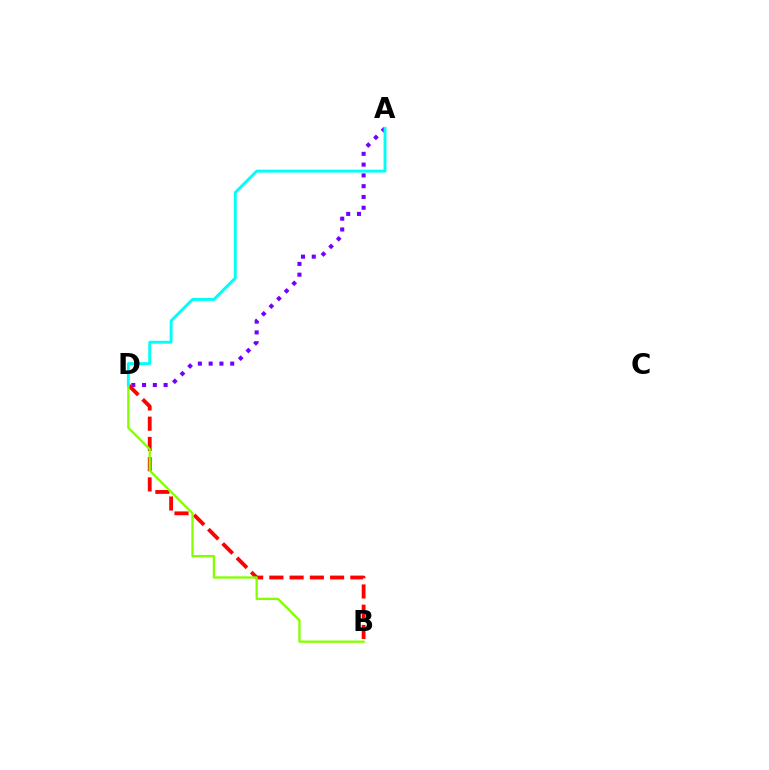{('A', 'D'): [{'color': '#7200ff', 'line_style': 'dotted', 'thickness': 2.93}, {'color': '#00fff6', 'line_style': 'solid', 'thickness': 2.1}], ('B', 'D'): [{'color': '#ff0000', 'line_style': 'dashed', 'thickness': 2.75}, {'color': '#84ff00', 'line_style': 'solid', 'thickness': 1.66}]}